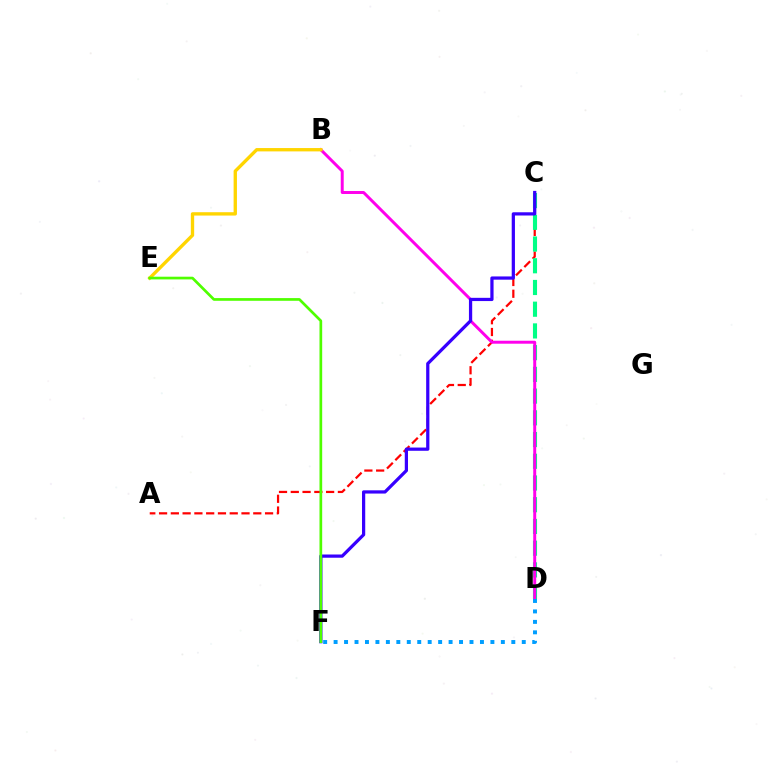{('A', 'C'): [{'color': '#ff0000', 'line_style': 'dashed', 'thickness': 1.6}], ('C', 'D'): [{'color': '#00ff86', 'line_style': 'dashed', 'thickness': 2.95}], ('B', 'D'): [{'color': '#ff00ed', 'line_style': 'solid', 'thickness': 2.13}], ('B', 'E'): [{'color': '#ffd500', 'line_style': 'solid', 'thickness': 2.41}], ('C', 'F'): [{'color': '#3700ff', 'line_style': 'solid', 'thickness': 2.33}], ('E', 'F'): [{'color': '#4fff00', 'line_style': 'solid', 'thickness': 1.94}], ('D', 'F'): [{'color': '#009eff', 'line_style': 'dotted', 'thickness': 2.84}]}